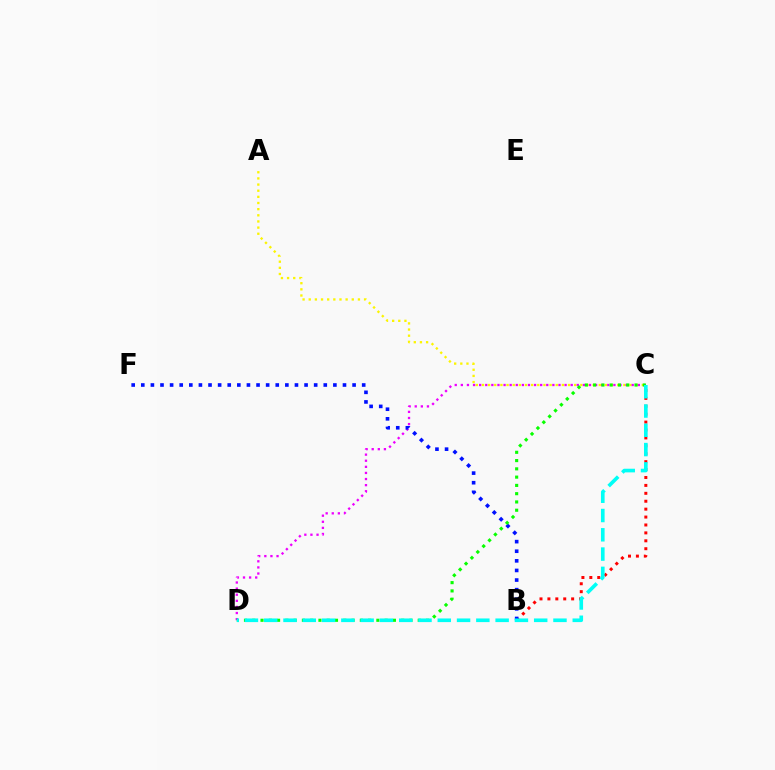{('A', 'C'): [{'color': '#fcf500', 'line_style': 'dotted', 'thickness': 1.67}], ('C', 'D'): [{'color': '#ee00ff', 'line_style': 'dotted', 'thickness': 1.66}, {'color': '#08ff00', 'line_style': 'dotted', 'thickness': 2.25}, {'color': '#00fff6', 'line_style': 'dashed', 'thickness': 2.62}], ('B', 'C'): [{'color': '#ff0000', 'line_style': 'dotted', 'thickness': 2.15}], ('B', 'F'): [{'color': '#0010ff', 'line_style': 'dotted', 'thickness': 2.61}]}